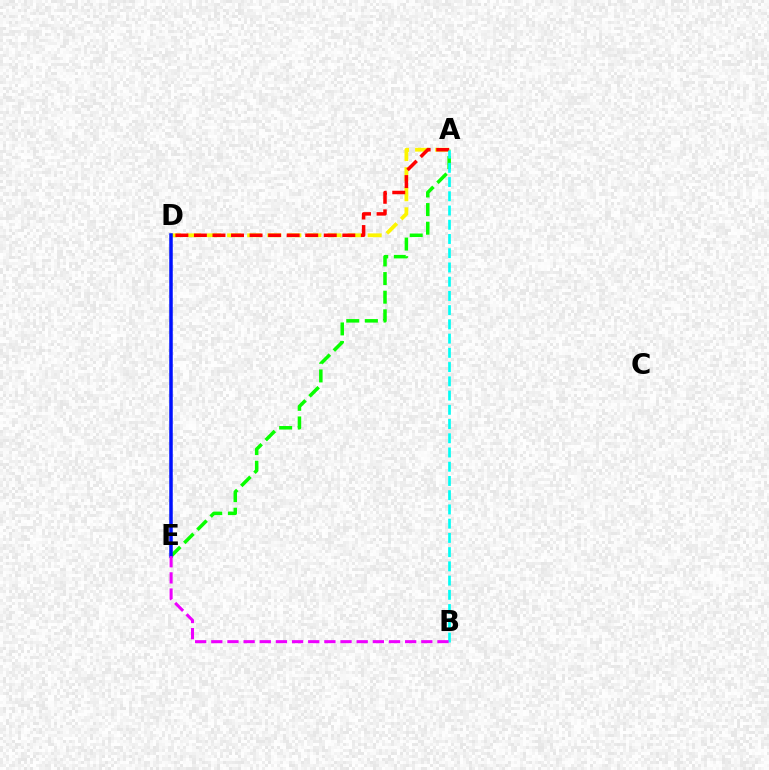{('A', 'E'): [{'color': '#08ff00', 'line_style': 'dashed', 'thickness': 2.53}], ('A', 'D'): [{'color': '#fcf500', 'line_style': 'dashed', 'thickness': 2.73}, {'color': '#ff0000', 'line_style': 'dashed', 'thickness': 2.52}], ('A', 'B'): [{'color': '#00fff6', 'line_style': 'dashed', 'thickness': 1.93}], ('D', 'E'): [{'color': '#0010ff', 'line_style': 'solid', 'thickness': 2.53}], ('B', 'E'): [{'color': '#ee00ff', 'line_style': 'dashed', 'thickness': 2.19}]}